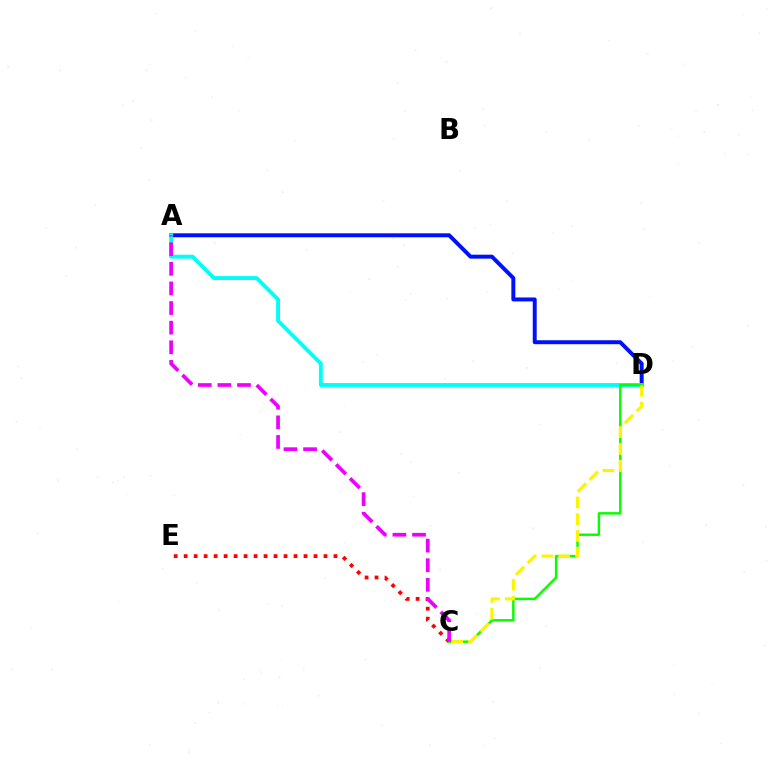{('A', 'D'): [{'color': '#0010ff', 'line_style': 'solid', 'thickness': 2.85}, {'color': '#00fff6', 'line_style': 'solid', 'thickness': 2.8}], ('C', 'E'): [{'color': '#ff0000', 'line_style': 'dotted', 'thickness': 2.71}], ('C', 'D'): [{'color': '#08ff00', 'line_style': 'solid', 'thickness': 1.77}, {'color': '#fcf500', 'line_style': 'dashed', 'thickness': 2.27}], ('A', 'C'): [{'color': '#ee00ff', 'line_style': 'dashed', 'thickness': 2.66}]}